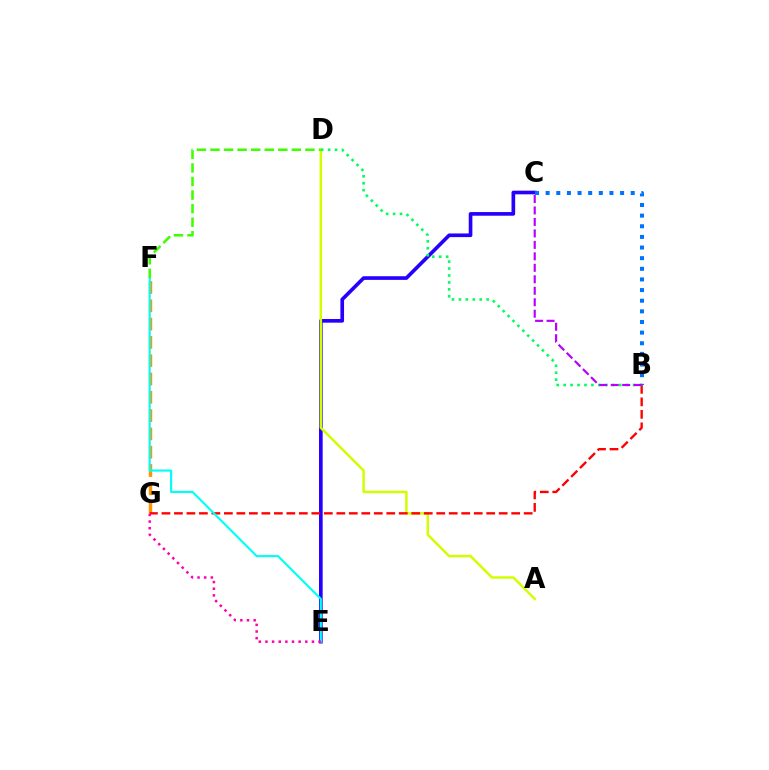{('F', 'G'): [{'color': '#ff9400', 'line_style': 'dashed', 'thickness': 2.49}], ('C', 'E'): [{'color': '#2500ff', 'line_style': 'solid', 'thickness': 2.63}], ('A', 'D'): [{'color': '#d1ff00', 'line_style': 'solid', 'thickness': 1.81}], ('B', 'G'): [{'color': '#ff0000', 'line_style': 'dashed', 'thickness': 1.7}], ('E', 'F'): [{'color': '#00fff6', 'line_style': 'solid', 'thickness': 1.55}], ('E', 'G'): [{'color': '#ff00ac', 'line_style': 'dotted', 'thickness': 1.8}], ('B', 'D'): [{'color': '#00ff5c', 'line_style': 'dotted', 'thickness': 1.89}], ('B', 'C'): [{'color': '#0074ff', 'line_style': 'dotted', 'thickness': 2.89}, {'color': '#b900ff', 'line_style': 'dashed', 'thickness': 1.56}], ('D', 'F'): [{'color': '#3dff00', 'line_style': 'dashed', 'thickness': 1.84}]}